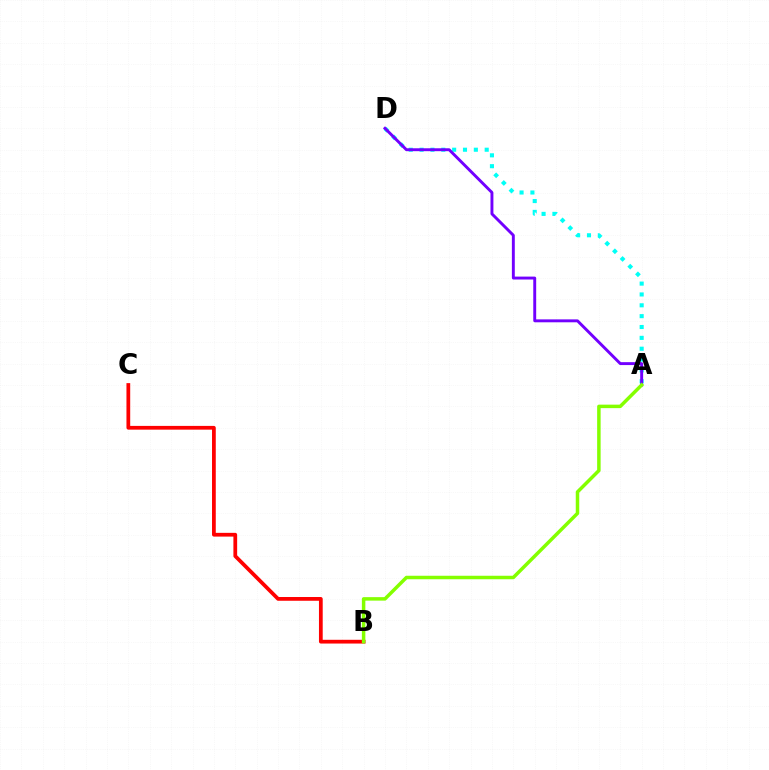{('A', 'D'): [{'color': '#00fff6', 'line_style': 'dotted', 'thickness': 2.95}, {'color': '#7200ff', 'line_style': 'solid', 'thickness': 2.1}], ('B', 'C'): [{'color': '#ff0000', 'line_style': 'solid', 'thickness': 2.7}], ('A', 'B'): [{'color': '#84ff00', 'line_style': 'solid', 'thickness': 2.51}]}